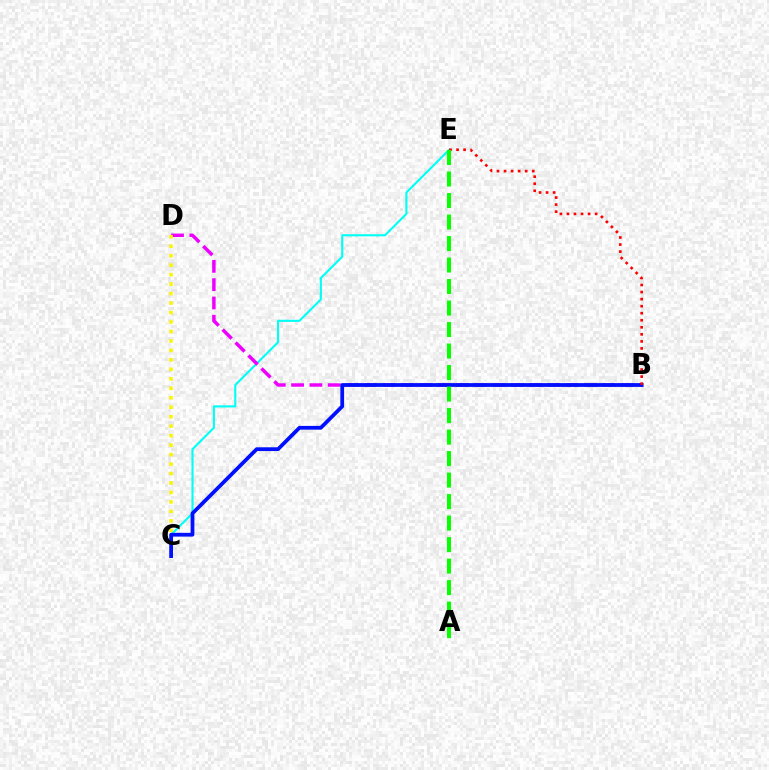{('C', 'E'): [{'color': '#00fff6', 'line_style': 'solid', 'thickness': 1.52}], ('B', 'D'): [{'color': '#ee00ff', 'line_style': 'dashed', 'thickness': 2.49}], ('C', 'D'): [{'color': '#fcf500', 'line_style': 'dotted', 'thickness': 2.57}], ('B', 'C'): [{'color': '#0010ff', 'line_style': 'solid', 'thickness': 2.71}], ('B', 'E'): [{'color': '#ff0000', 'line_style': 'dotted', 'thickness': 1.91}], ('A', 'E'): [{'color': '#08ff00', 'line_style': 'dashed', 'thickness': 2.92}]}